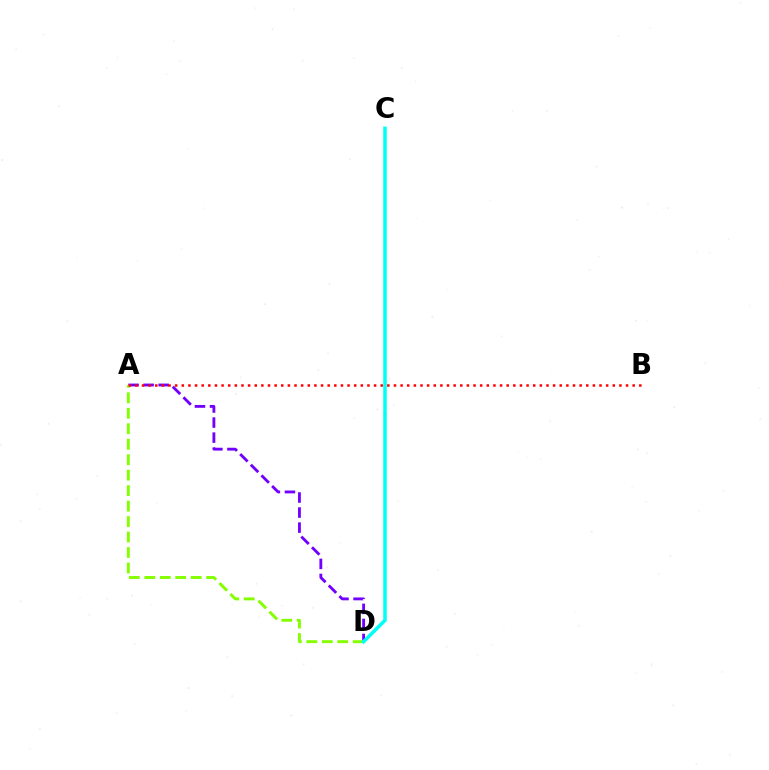{('A', 'D'): [{'color': '#7200ff', 'line_style': 'dashed', 'thickness': 2.04}, {'color': '#84ff00', 'line_style': 'dashed', 'thickness': 2.1}], ('A', 'B'): [{'color': '#ff0000', 'line_style': 'dotted', 'thickness': 1.8}], ('C', 'D'): [{'color': '#00fff6', 'line_style': 'solid', 'thickness': 2.54}]}